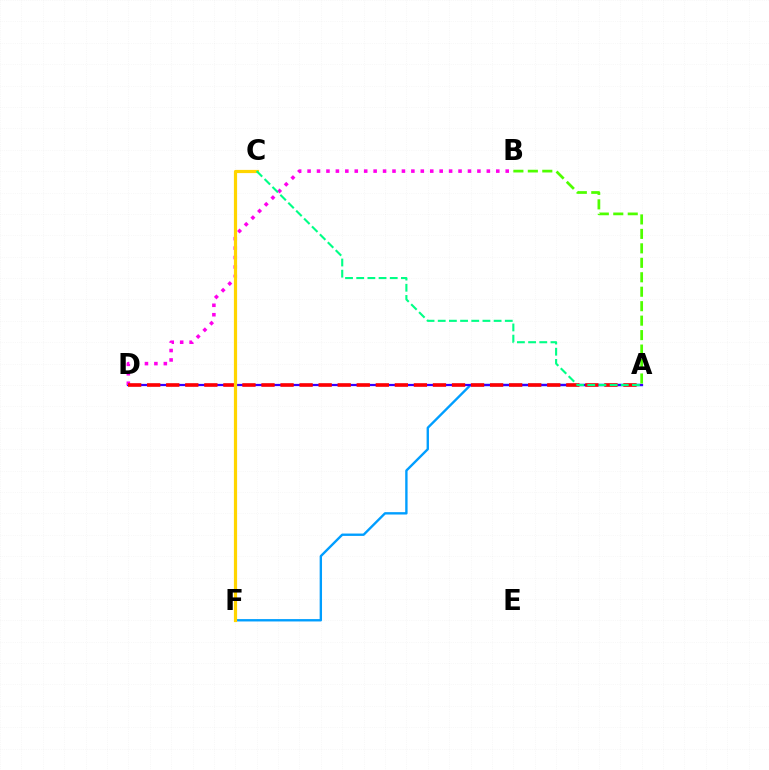{('A', 'F'): [{'color': '#009eff', 'line_style': 'solid', 'thickness': 1.71}], ('A', 'D'): [{'color': '#3700ff', 'line_style': 'solid', 'thickness': 1.61}, {'color': '#ff0000', 'line_style': 'dashed', 'thickness': 2.59}], ('A', 'B'): [{'color': '#4fff00', 'line_style': 'dashed', 'thickness': 1.96}], ('B', 'D'): [{'color': '#ff00ed', 'line_style': 'dotted', 'thickness': 2.56}], ('C', 'F'): [{'color': '#ffd500', 'line_style': 'solid', 'thickness': 2.3}], ('A', 'C'): [{'color': '#00ff86', 'line_style': 'dashed', 'thickness': 1.52}]}